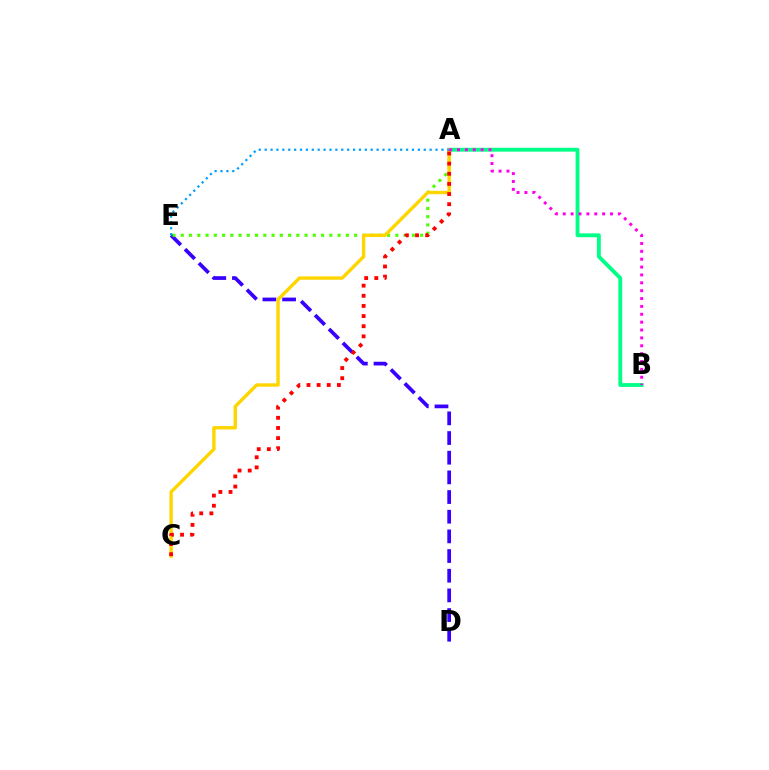{('A', 'B'): [{'color': '#00ff86', 'line_style': 'solid', 'thickness': 2.76}, {'color': '#ff00ed', 'line_style': 'dotted', 'thickness': 2.14}], ('D', 'E'): [{'color': '#3700ff', 'line_style': 'dashed', 'thickness': 2.67}], ('A', 'E'): [{'color': '#4fff00', 'line_style': 'dotted', 'thickness': 2.24}, {'color': '#009eff', 'line_style': 'dotted', 'thickness': 1.6}], ('A', 'C'): [{'color': '#ffd500', 'line_style': 'solid', 'thickness': 2.44}, {'color': '#ff0000', 'line_style': 'dotted', 'thickness': 2.75}]}